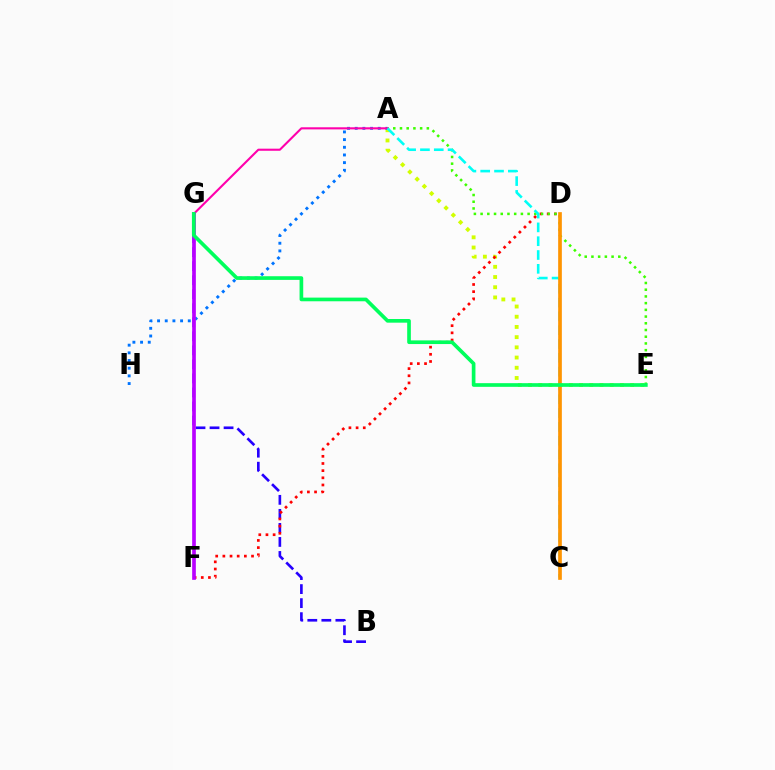{('A', 'E'): [{'color': '#d1ff00', 'line_style': 'dotted', 'thickness': 2.77}, {'color': '#3dff00', 'line_style': 'dotted', 'thickness': 1.82}], ('B', 'G'): [{'color': '#2500ff', 'line_style': 'dashed', 'thickness': 1.91}], ('A', 'H'): [{'color': '#0074ff', 'line_style': 'dotted', 'thickness': 2.09}], ('D', 'F'): [{'color': '#ff0000', 'line_style': 'dotted', 'thickness': 1.95}], ('A', 'G'): [{'color': '#ff00ac', 'line_style': 'solid', 'thickness': 1.51}], ('F', 'G'): [{'color': '#b900ff', 'line_style': 'solid', 'thickness': 2.64}], ('A', 'C'): [{'color': '#00fff6', 'line_style': 'dashed', 'thickness': 1.88}], ('C', 'D'): [{'color': '#ff9400', 'line_style': 'solid', 'thickness': 2.65}], ('E', 'G'): [{'color': '#00ff5c', 'line_style': 'solid', 'thickness': 2.64}]}